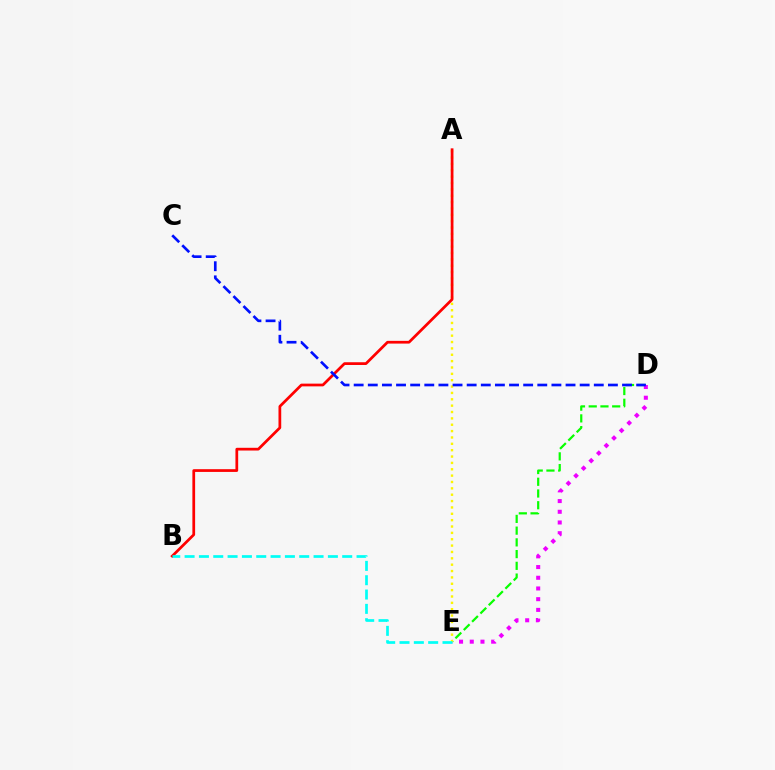{('D', 'E'): [{'color': '#08ff00', 'line_style': 'dashed', 'thickness': 1.59}, {'color': '#ee00ff', 'line_style': 'dotted', 'thickness': 2.91}], ('A', 'E'): [{'color': '#fcf500', 'line_style': 'dotted', 'thickness': 1.73}], ('A', 'B'): [{'color': '#ff0000', 'line_style': 'solid', 'thickness': 1.97}], ('C', 'D'): [{'color': '#0010ff', 'line_style': 'dashed', 'thickness': 1.92}], ('B', 'E'): [{'color': '#00fff6', 'line_style': 'dashed', 'thickness': 1.95}]}